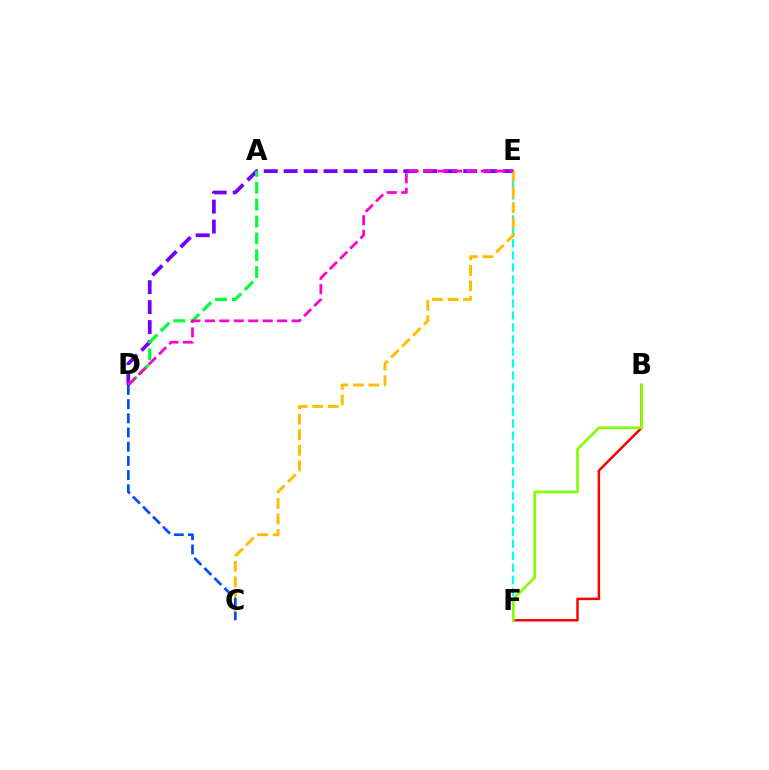{('E', 'F'): [{'color': '#00fff6', 'line_style': 'dashed', 'thickness': 1.63}], ('D', 'E'): [{'color': '#7200ff', 'line_style': 'dashed', 'thickness': 2.71}, {'color': '#ff00cf', 'line_style': 'dashed', 'thickness': 1.96}], ('C', 'E'): [{'color': '#ffbd00', 'line_style': 'dashed', 'thickness': 2.11}], ('A', 'D'): [{'color': '#00ff39', 'line_style': 'dashed', 'thickness': 2.29}], ('B', 'F'): [{'color': '#ff0000', 'line_style': 'solid', 'thickness': 1.77}, {'color': '#84ff00', 'line_style': 'solid', 'thickness': 1.91}], ('C', 'D'): [{'color': '#004bff', 'line_style': 'dashed', 'thickness': 1.93}]}